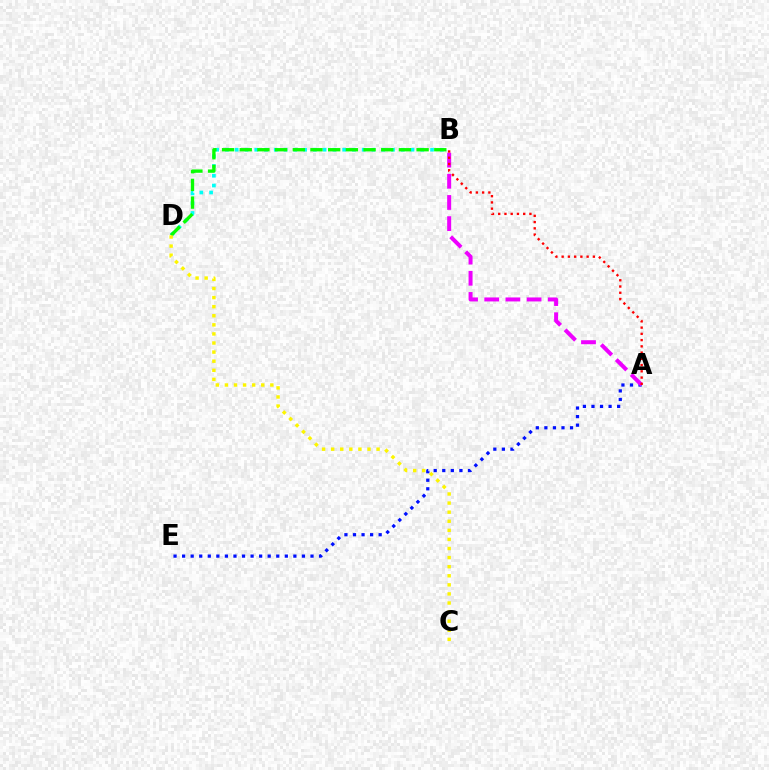{('A', 'E'): [{'color': '#0010ff', 'line_style': 'dotted', 'thickness': 2.33}], ('B', 'D'): [{'color': '#00fff6', 'line_style': 'dotted', 'thickness': 2.65}, {'color': '#08ff00', 'line_style': 'dashed', 'thickness': 2.4}], ('A', 'B'): [{'color': '#ee00ff', 'line_style': 'dashed', 'thickness': 2.88}, {'color': '#ff0000', 'line_style': 'dotted', 'thickness': 1.7}], ('C', 'D'): [{'color': '#fcf500', 'line_style': 'dotted', 'thickness': 2.47}]}